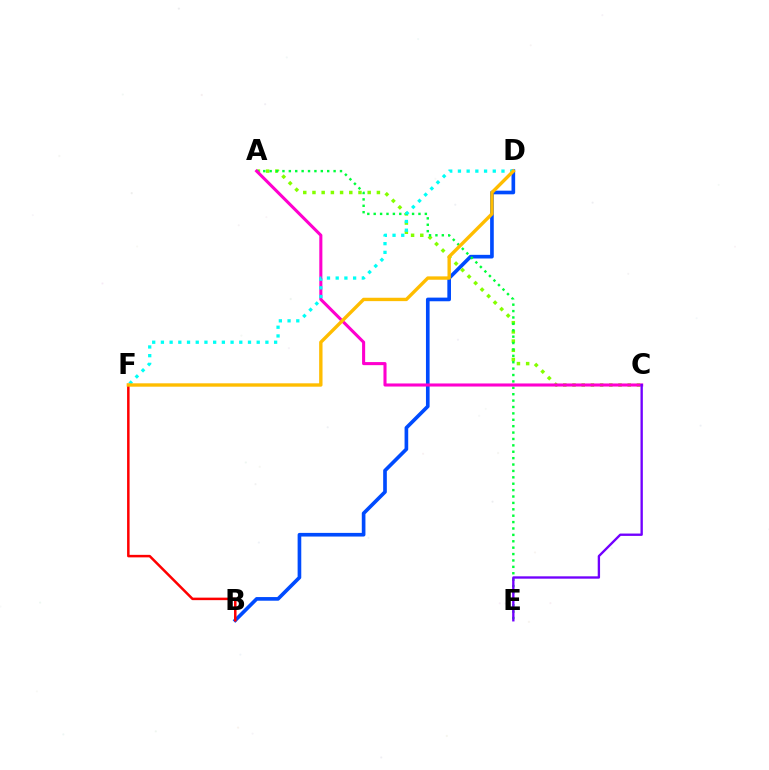{('B', 'D'): [{'color': '#004bff', 'line_style': 'solid', 'thickness': 2.63}], ('A', 'C'): [{'color': '#84ff00', 'line_style': 'dotted', 'thickness': 2.5}, {'color': '#ff00cf', 'line_style': 'solid', 'thickness': 2.22}], ('A', 'E'): [{'color': '#00ff39', 'line_style': 'dotted', 'thickness': 1.74}], ('B', 'F'): [{'color': '#ff0000', 'line_style': 'solid', 'thickness': 1.81}], ('D', 'F'): [{'color': '#00fff6', 'line_style': 'dotted', 'thickness': 2.37}, {'color': '#ffbd00', 'line_style': 'solid', 'thickness': 2.43}], ('C', 'E'): [{'color': '#7200ff', 'line_style': 'solid', 'thickness': 1.69}]}